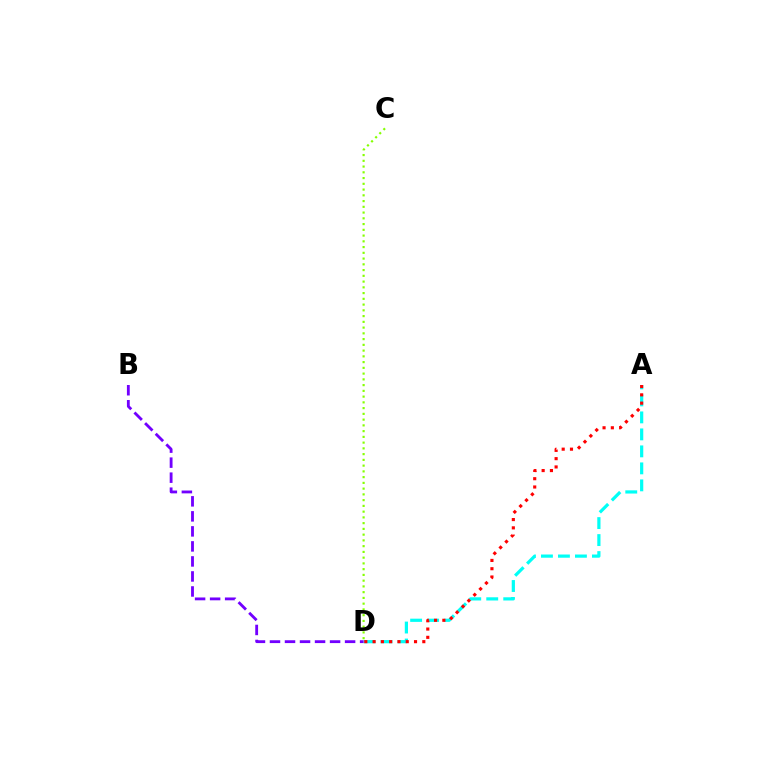{('A', 'D'): [{'color': '#00fff6', 'line_style': 'dashed', 'thickness': 2.31}, {'color': '#ff0000', 'line_style': 'dotted', 'thickness': 2.25}], ('C', 'D'): [{'color': '#84ff00', 'line_style': 'dotted', 'thickness': 1.56}], ('B', 'D'): [{'color': '#7200ff', 'line_style': 'dashed', 'thickness': 2.04}]}